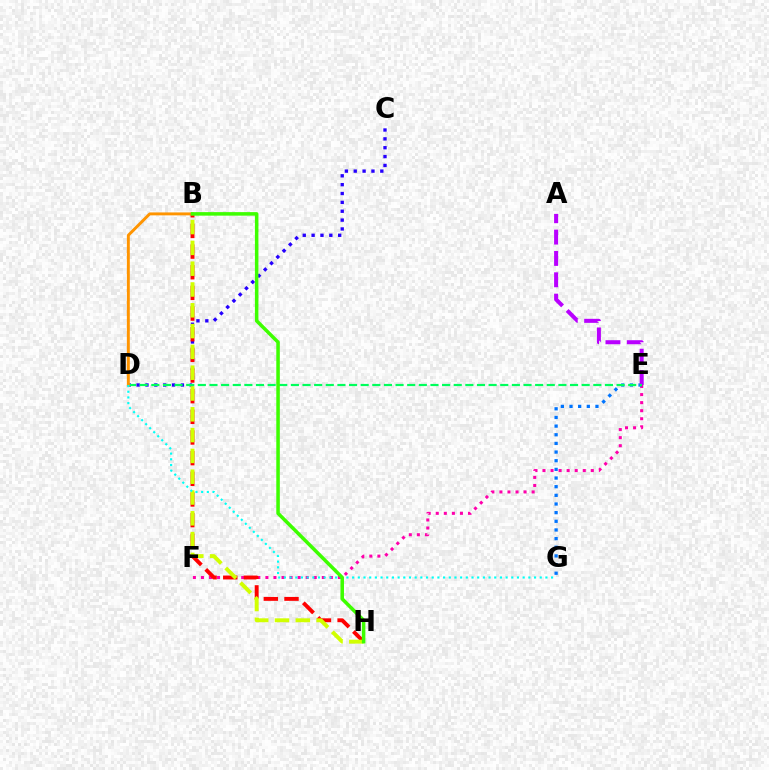{('E', 'F'): [{'color': '#ff00ac', 'line_style': 'dotted', 'thickness': 2.19}], ('E', 'G'): [{'color': '#0074ff', 'line_style': 'dotted', 'thickness': 2.35}], ('C', 'D'): [{'color': '#2500ff', 'line_style': 'dotted', 'thickness': 2.41}], ('B', 'H'): [{'color': '#ff0000', 'line_style': 'dashed', 'thickness': 2.81}, {'color': '#d1ff00', 'line_style': 'dashed', 'thickness': 2.83}, {'color': '#3dff00', 'line_style': 'solid', 'thickness': 2.54}], ('A', 'E'): [{'color': '#b900ff', 'line_style': 'dashed', 'thickness': 2.9}], ('D', 'E'): [{'color': '#00ff5c', 'line_style': 'dashed', 'thickness': 1.58}], ('B', 'D'): [{'color': '#ff9400', 'line_style': 'solid', 'thickness': 2.11}], ('D', 'G'): [{'color': '#00fff6', 'line_style': 'dotted', 'thickness': 1.54}]}